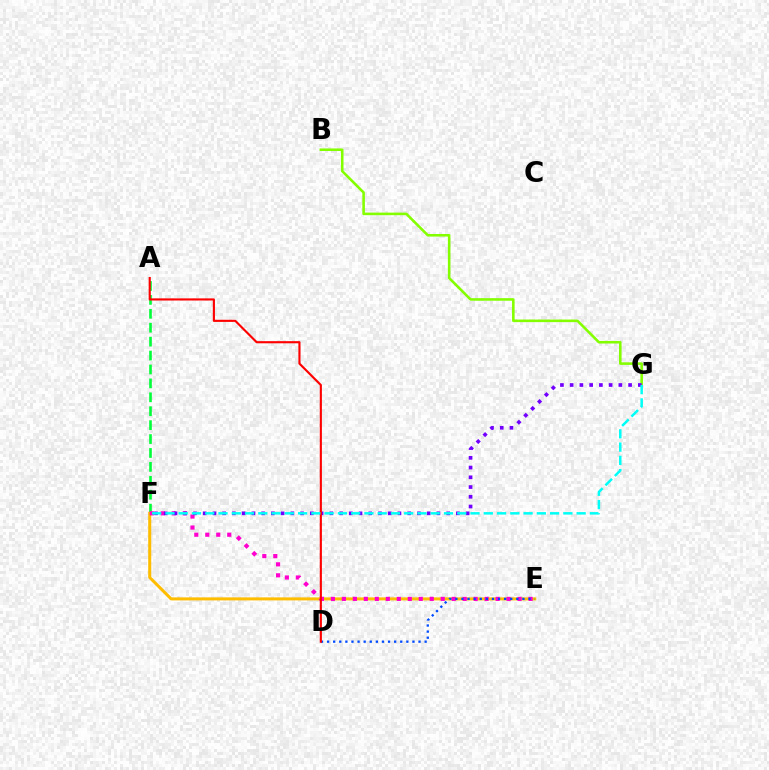{('A', 'F'): [{'color': '#00ff39', 'line_style': 'dashed', 'thickness': 1.89}], ('E', 'F'): [{'color': '#ffbd00', 'line_style': 'solid', 'thickness': 2.18}, {'color': '#ff00cf', 'line_style': 'dotted', 'thickness': 2.98}], ('B', 'G'): [{'color': '#84ff00', 'line_style': 'solid', 'thickness': 1.86}], ('F', 'G'): [{'color': '#7200ff', 'line_style': 'dotted', 'thickness': 2.65}, {'color': '#00fff6', 'line_style': 'dashed', 'thickness': 1.8}], ('D', 'E'): [{'color': '#004bff', 'line_style': 'dotted', 'thickness': 1.66}], ('A', 'D'): [{'color': '#ff0000', 'line_style': 'solid', 'thickness': 1.54}]}